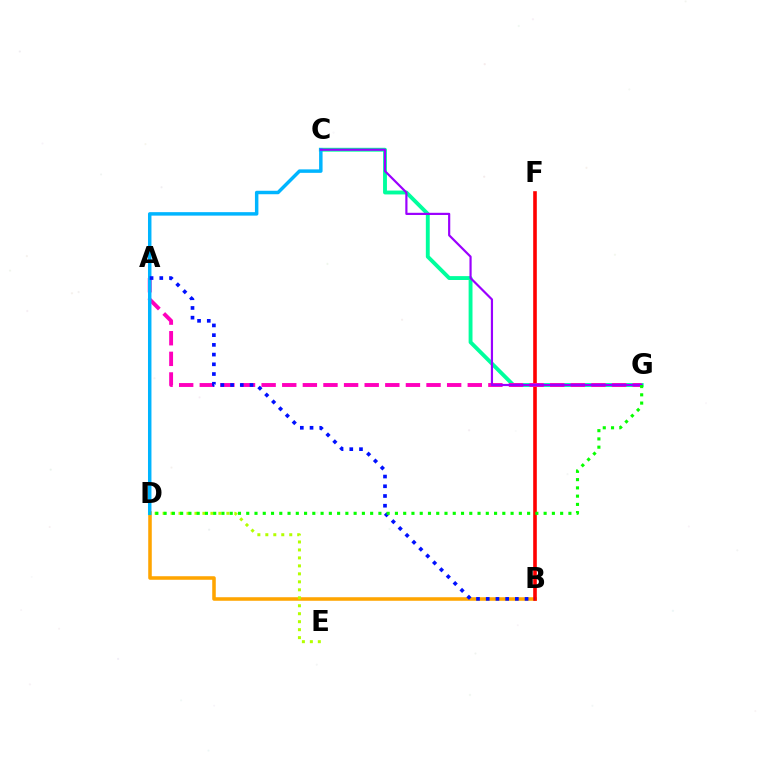{('C', 'G'): [{'color': '#00ff9d', 'line_style': 'solid', 'thickness': 2.79}, {'color': '#9b00ff', 'line_style': 'solid', 'thickness': 1.57}], ('B', 'D'): [{'color': '#ffa500', 'line_style': 'solid', 'thickness': 2.55}], ('B', 'F'): [{'color': '#ff0000', 'line_style': 'solid', 'thickness': 2.6}], ('A', 'G'): [{'color': '#ff00bd', 'line_style': 'dashed', 'thickness': 2.8}], ('C', 'D'): [{'color': '#00b5ff', 'line_style': 'solid', 'thickness': 2.5}], ('A', 'B'): [{'color': '#0010ff', 'line_style': 'dotted', 'thickness': 2.64}], ('D', 'E'): [{'color': '#b3ff00', 'line_style': 'dotted', 'thickness': 2.17}], ('D', 'G'): [{'color': '#08ff00', 'line_style': 'dotted', 'thickness': 2.24}]}